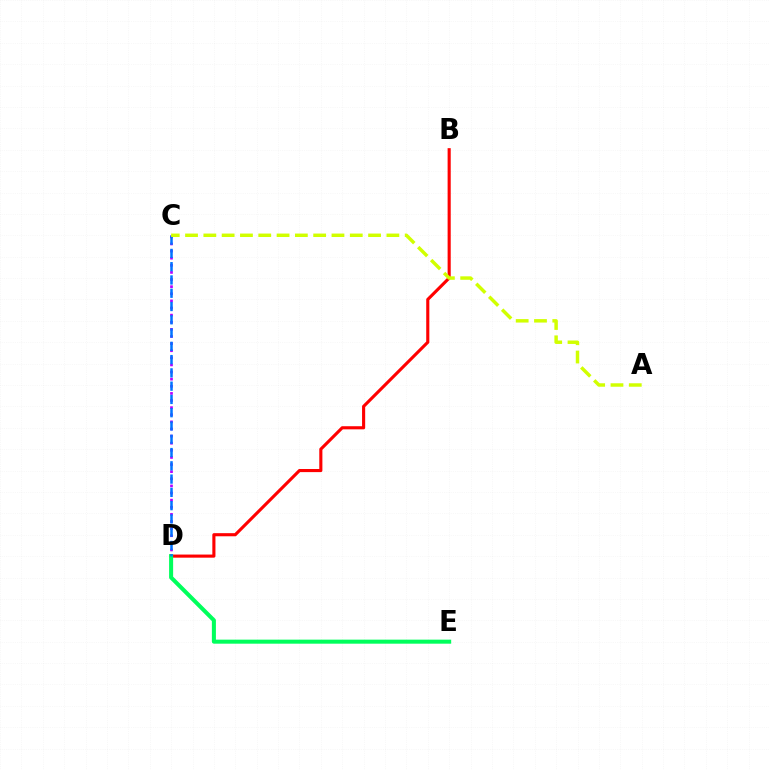{('C', 'D'): [{'color': '#b900ff', 'line_style': 'dotted', 'thickness': 1.93}, {'color': '#0074ff', 'line_style': 'dashed', 'thickness': 1.8}], ('B', 'D'): [{'color': '#ff0000', 'line_style': 'solid', 'thickness': 2.24}], ('D', 'E'): [{'color': '#00ff5c', 'line_style': 'solid', 'thickness': 2.9}], ('A', 'C'): [{'color': '#d1ff00', 'line_style': 'dashed', 'thickness': 2.49}]}